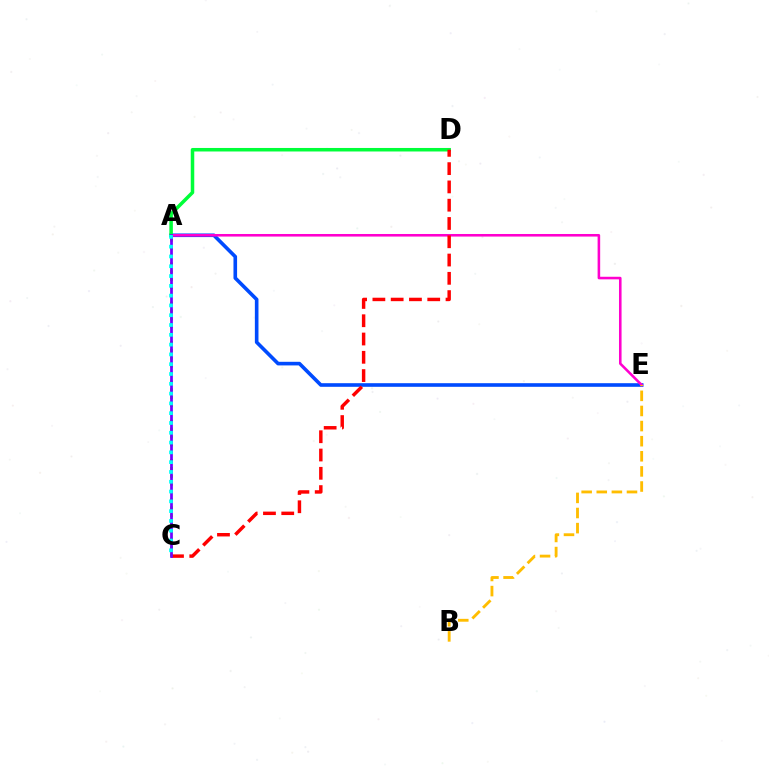{('A', 'C'): [{'color': '#84ff00', 'line_style': 'dotted', 'thickness': 2.14}, {'color': '#7200ff', 'line_style': 'solid', 'thickness': 1.96}, {'color': '#00fff6', 'line_style': 'dotted', 'thickness': 2.66}], ('A', 'E'): [{'color': '#004bff', 'line_style': 'solid', 'thickness': 2.6}, {'color': '#ff00cf', 'line_style': 'solid', 'thickness': 1.85}], ('A', 'D'): [{'color': '#00ff39', 'line_style': 'solid', 'thickness': 2.53}], ('C', 'D'): [{'color': '#ff0000', 'line_style': 'dashed', 'thickness': 2.48}], ('B', 'E'): [{'color': '#ffbd00', 'line_style': 'dashed', 'thickness': 2.05}]}